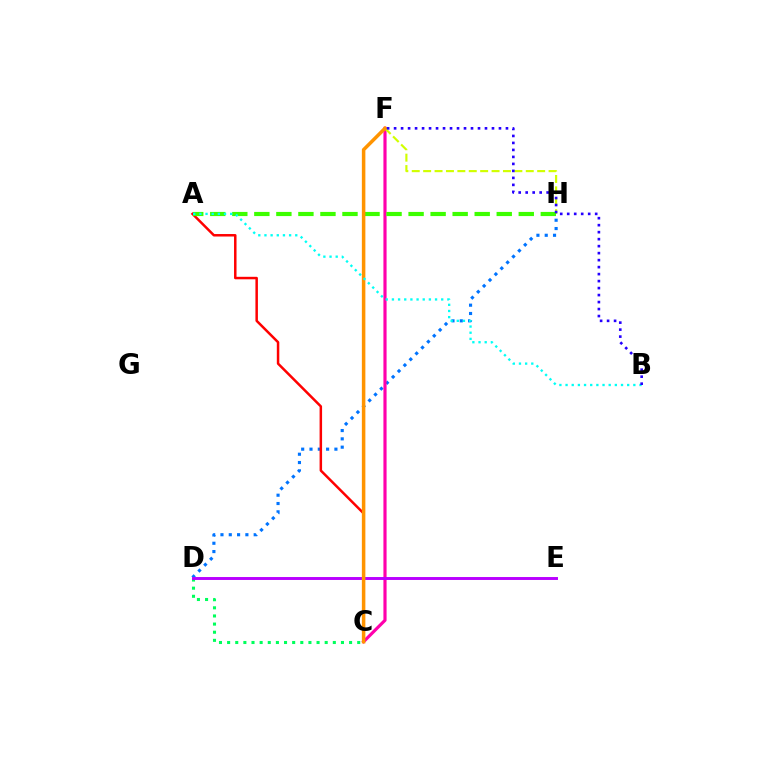{('C', 'D'): [{'color': '#00ff5c', 'line_style': 'dotted', 'thickness': 2.21}], ('D', 'H'): [{'color': '#0074ff', 'line_style': 'dotted', 'thickness': 2.26}], ('A', 'C'): [{'color': '#ff0000', 'line_style': 'solid', 'thickness': 1.8}], ('C', 'F'): [{'color': '#ff00ac', 'line_style': 'solid', 'thickness': 2.28}, {'color': '#ff9400', 'line_style': 'solid', 'thickness': 2.53}], ('F', 'H'): [{'color': '#d1ff00', 'line_style': 'dashed', 'thickness': 1.55}], ('D', 'E'): [{'color': '#b900ff', 'line_style': 'solid', 'thickness': 2.11}], ('A', 'H'): [{'color': '#3dff00', 'line_style': 'dashed', 'thickness': 2.99}], ('A', 'B'): [{'color': '#00fff6', 'line_style': 'dotted', 'thickness': 1.67}], ('B', 'F'): [{'color': '#2500ff', 'line_style': 'dotted', 'thickness': 1.9}]}